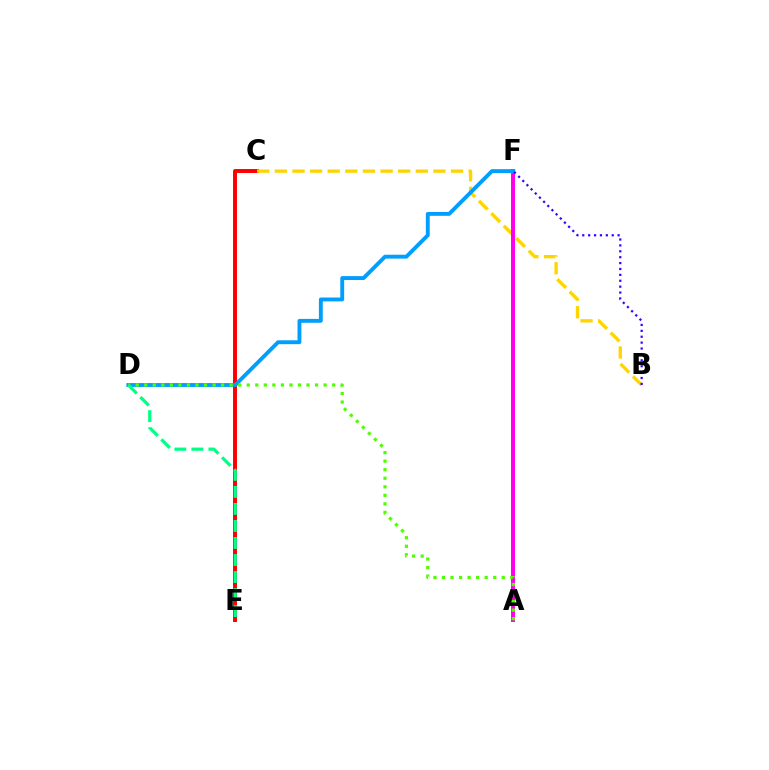{('C', 'E'): [{'color': '#ff0000', 'line_style': 'solid', 'thickness': 2.85}], ('B', 'C'): [{'color': '#ffd500', 'line_style': 'dashed', 'thickness': 2.39}], ('A', 'F'): [{'color': '#ff00ed', 'line_style': 'solid', 'thickness': 2.85}], ('D', 'F'): [{'color': '#009eff', 'line_style': 'solid', 'thickness': 2.79}], ('A', 'D'): [{'color': '#4fff00', 'line_style': 'dotted', 'thickness': 2.32}], ('D', 'E'): [{'color': '#00ff86', 'line_style': 'dashed', 'thickness': 2.31}], ('B', 'F'): [{'color': '#3700ff', 'line_style': 'dotted', 'thickness': 1.6}]}